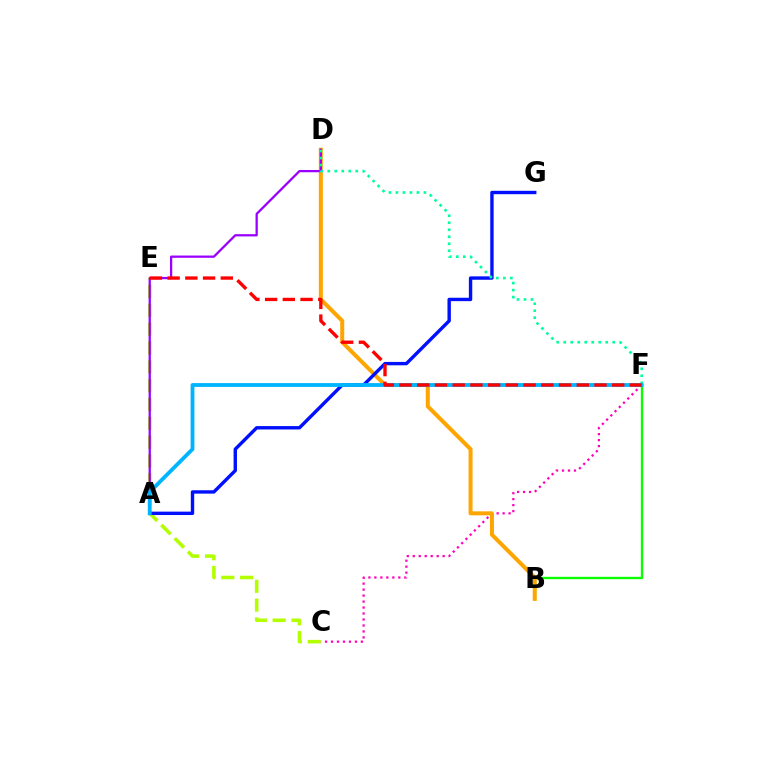{('C', 'E'): [{'color': '#b3ff00', 'line_style': 'dashed', 'thickness': 2.56}], ('C', 'F'): [{'color': '#ff00bd', 'line_style': 'dotted', 'thickness': 1.62}], ('B', 'F'): [{'color': '#08ff00', 'line_style': 'solid', 'thickness': 1.69}], ('B', 'D'): [{'color': '#ffa500', 'line_style': 'solid', 'thickness': 2.88}], ('A', 'D'): [{'color': '#9b00ff', 'line_style': 'solid', 'thickness': 1.63}], ('A', 'G'): [{'color': '#0010ff', 'line_style': 'solid', 'thickness': 2.44}], ('D', 'F'): [{'color': '#00ff9d', 'line_style': 'dotted', 'thickness': 1.9}], ('A', 'F'): [{'color': '#00b5ff', 'line_style': 'solid', 'thickness': 2.75}], ('E', 'F'): [{'color': '#ff0000', 'line_style': 'dashed', 'thickness': 2.41}]}